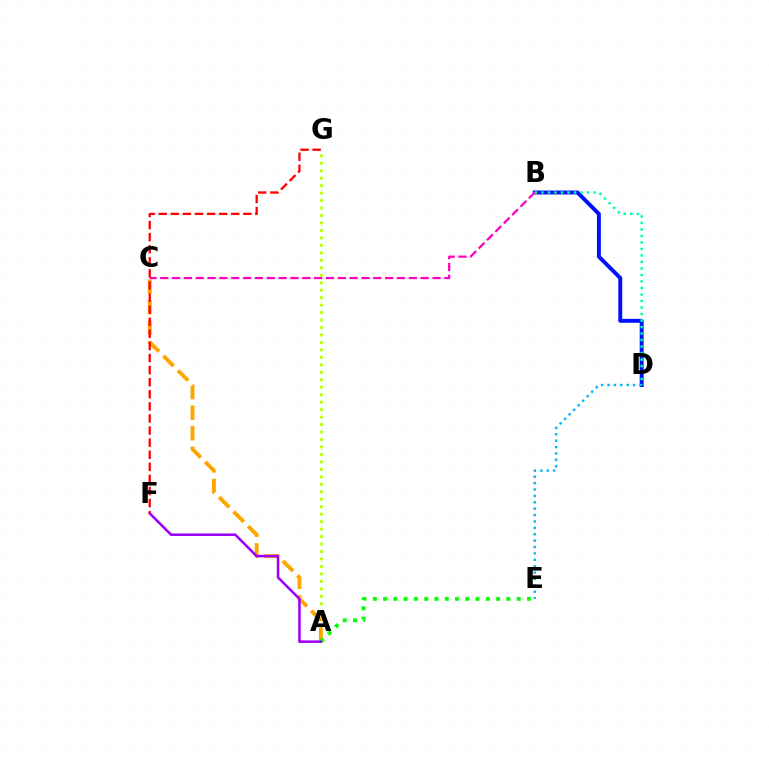{('B', 'D'): [{'color': '#0010ff', 'line_style': 'solid', 'thickness': 2.82}, {'color': '#00ff9d', 'line_style': 'dotted', 'thickness': 1.77}], ('D', 'E'): [{'color': '#00b5ff', 'line_style': 'dotted', 'thickness': 1.74}], ('A', 'G'): [{'color': '#b3ff00', 'line_style': 'dotted', 'thickness': 2.03}], ('A', 'C'): [{'color': '#ffa500', 'line_style': 'dashed', 'thickness': 2.79}], ('A', 'E'): [{'color': '#08ff00', 'line_style': 'dotted', 'thickness': 2.79}], ('A', 'F'): [{'color': '#9b00ff', 'line_style': 'solid', 'thickness': 1.83}], ('B', 'C'): [{'color': '#ff00bd', 'line_style': 'dashed', 'thickness': 1.61}], ('F', 'G'): [{'color': '#ff0000', 'line_style': 'dashed', 'thickness': 1.64}]}